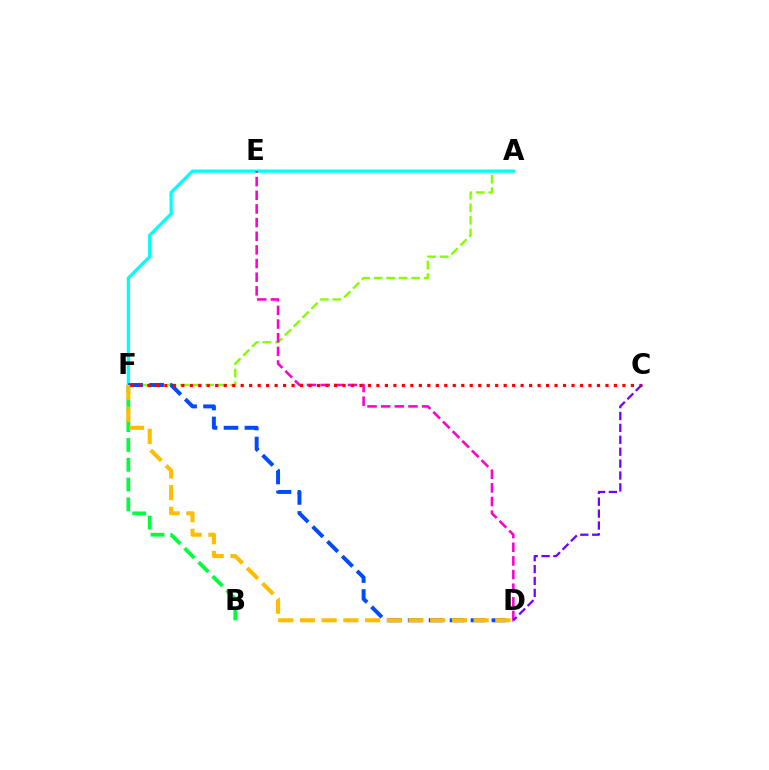{('A', 'F'): [{'color': '#84ff00', 'line_style': 'dashed', 'thickness': 1.7}, {'color': '#00fff6', 'line_style': 'solid', 'thickness': 2.33}], ('D', 'F'): [{'color': '#004bff', 'line_style': 'dashed', 'thickness': 2.84}, {'color': '#ffbd00', 'line_style': 'dashed', 'thickness': 2.95}], ('B', 'F'): [{'color': '#00ff39', 'line_style': 'dashed', 'thickness': 2.69}], ('D', 'E'): [{'color': '#ff00cf', 'line_style': 'dashed', 'thickness': 1.85}], ('C', 'F'): [{'color': '#ff0000', 'line_style': 'dotted', 'thickness': 2.3}], ('C', 'D'): [{'color': '#7200ff', 'line_style': 'dashed', 'thickness': 1.62}]}